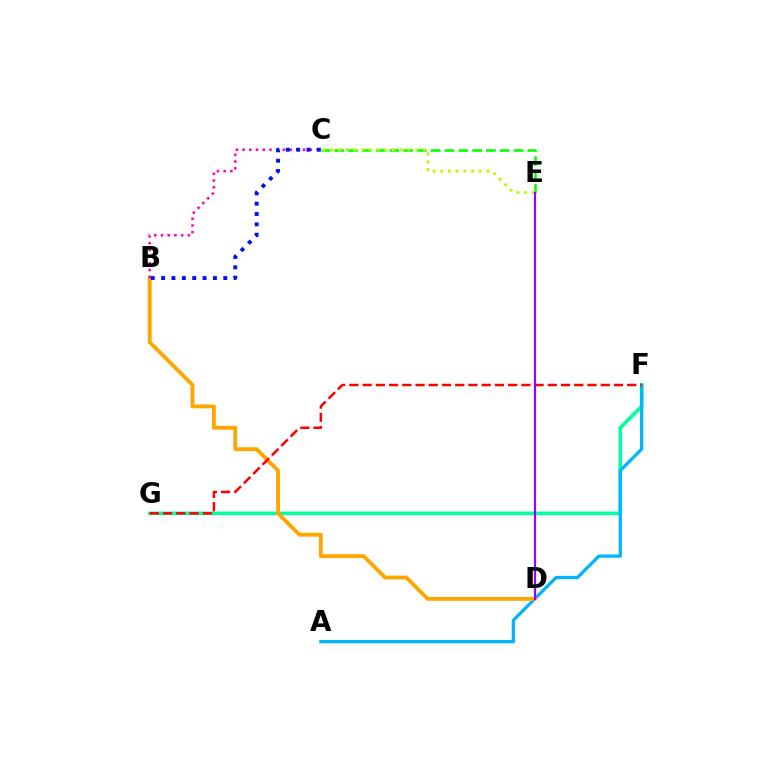{('F', 'G'): [{'color': '#00ff9d', 'line_style': 'solid', 'thickness': 2.57}, {'color': '#ff0000', 'line_style': 'dashed', 'thickness': 1.8}], ('A', 'F'): [{'color': '#00b5ff', 'line_style': 'solid', 'thickness': 2.34}], ('C', 'E'): [{'color': '#08ff00', 'line_style': 'dashed', 'thickness': 1.87}, {'color': '#b3ff00', 'line_style': 'dotted', 'thickness': 2.1}], ('B', 'D'): [{'color': '#ffa500', 'line_style': 'solid', 'thickness': 2.78}], ('B', 'C'): [{'color': '#ff00bd', 'line_style': 'dotted', 'thickness': 1.83}, {'color': '#0010ff', 'line_style': 'dotted', 'thickness': 2.82}], ('D', 'E'): [{'color': '#9b00ff', 'line_style': 'solid', 'thickness': 1.59}]}